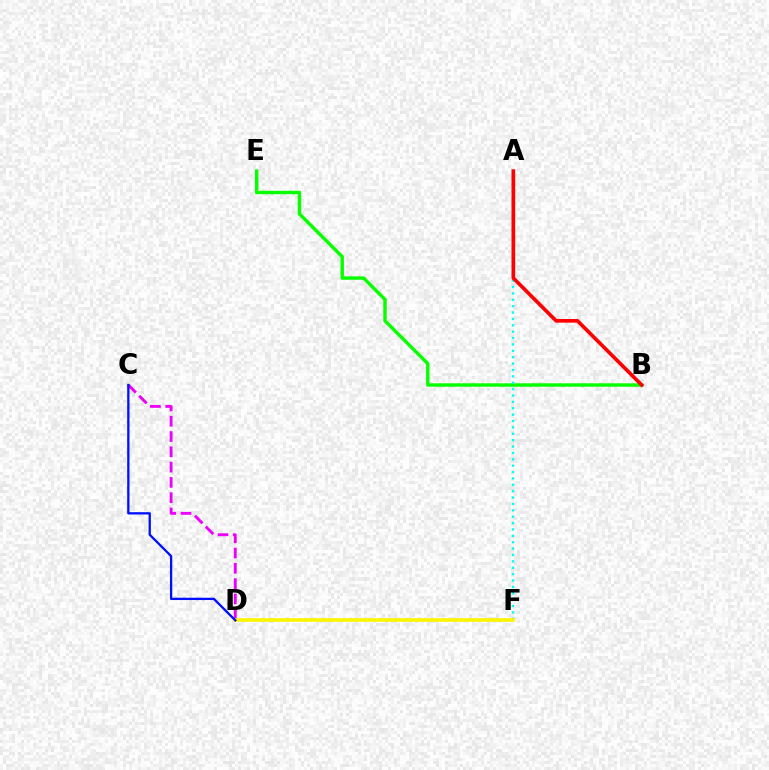{('B', 'E'): [{'color': '#08ff00', 'line_style': 'solid', 'thickness': 2.47}], ('C', 'D'): [{'color': '#ee00ff', 'line_style': 'dashed', 'thickness': 2.08}, {'color': '#0010ff', 'line_style': 'solid', 'thickness': 1.66}], ('A', 'F'): [{'color': '#00fff6', 'line_style': 'dotted', 'thickness': 1.73}], ('D', 'F'): [{'color': '#fcf500', 'line_style': 'solid', 'thickness': 2.59}], ('A', 'B'): [{'color': '#ff0000', 'line_style': 'solid', 'thickness': 2.62}]}